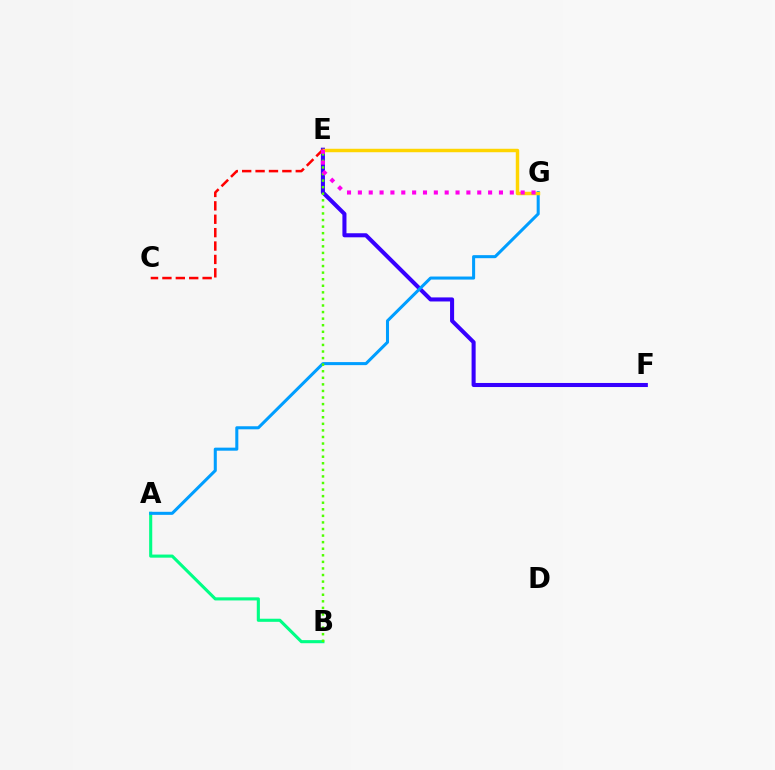{('A', 'B'): [{'color': '#00ff86', 'line_style': 'solid', 'thickness': 2.23}], ('E', 'F'): [{'color': '#3700ff', 'line_style': 'solid', 'thickness': 2.92}], ('A', 'G'): [{'color': '#009eff', 'line_style': 'solid', 'thickness': 2.19}], ('B', 'E'): [{'color': '#4fff00', 'line_style': 'dotted', 'thickness': 1.79}], ('E', 'G'): [{'color': '#ffd500', 'line_style': 'solid', 'thickness': 2.49}, {'color': '#ff00ed', 'line_style': 'dotted', 'thickness': 2.95}], ('C', 'E'): [{'color': '#ff0000', 'line_style': 'dashed', 'thickness': 1.82}]}